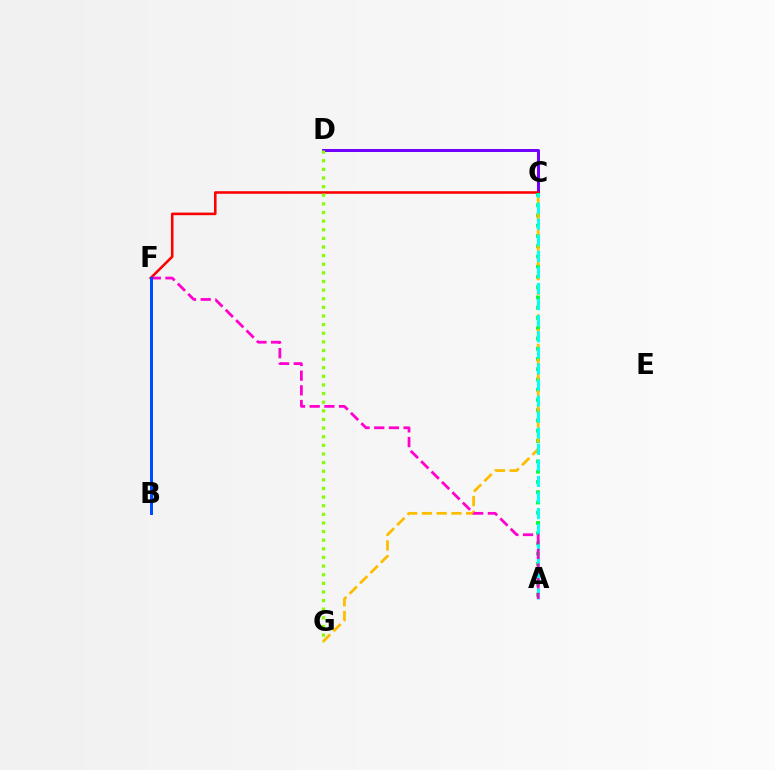{('C', 'D'): [{'color': '#7200ff', 'line_style': 'solid', 'thickness': 2.16}], ('C', 'F'): [{'color': '#ff0000', 'line_style': 'solid', 'thickness': 1.85}], ('A', 'C'): [{'color': '#00ff39', 'line_style': 'dotted', 'thickness': 2.79}, {'color': '#00fff6', 'line_style': 'dashed', 'thickness': 2.18}], ('C', 'G'): [{'color': '#ffbd00', 'line_style': 'dashed', 'thickness': 2.0}], ('D', 'G'): [{'color': '#84ff00', 'line_style': 'dotted', 'thickness': 2.34}], ('A', 'F'): [{'color': '#ff00cf', 'line_style': 'dashed', 'thickness': 1.99}], ('B', 'F'): [{'color': '#004bff', 'line_style': 'solid', 'thickness': 2.16}]}